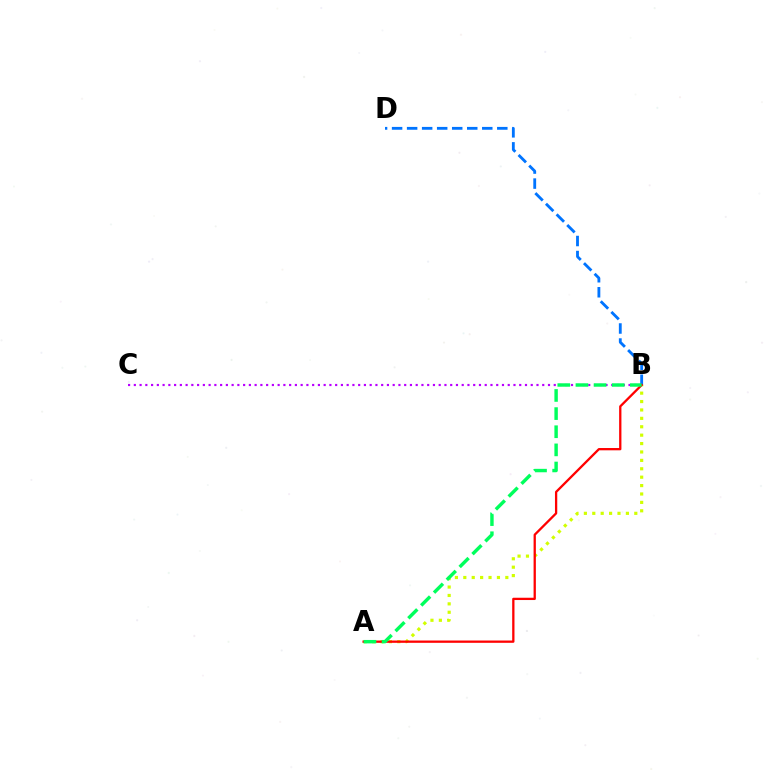{('A', 'B'): [{'color': '#d1ff00', 'line_style': 'dotted', 'thickness': 2.28}, {'color': '#ff0000', 'line_style': 'solid', 'thickness': 1.65}, {'color': '#00ff5c', 'line_style': 'dashed', 'thickness': 2.46}], ('B', 'D'): [{'color': '#0074ff', 'line_style': 'dashed', 'thickness': 2.04}], ('B', 'C'): [{'color': '#b900ff', 'line_style': 'dotted', 'thickness': 1.56}]}